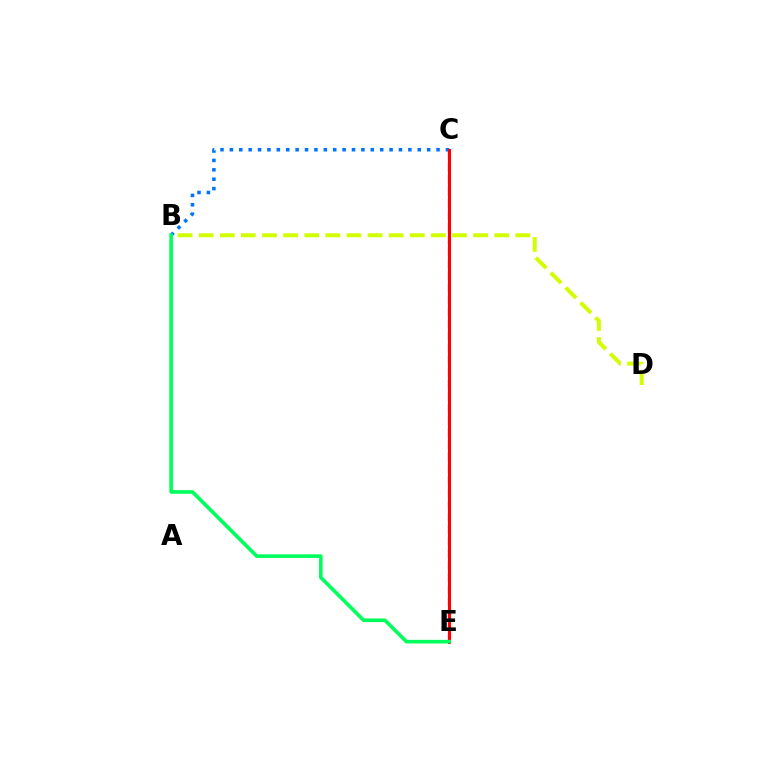{('C', 'E'): [{'color': '#b900ff', 'line_style': 'dashed', 'thickness': 1.64}, {'color': '#ff0000', 'line_style': 'solid', 'thickness': 2.21}], ('B', 'D'): [{'color': '#d1ff00', 'line_style': 'dashed', 'thickness': 2.87}], ('B', 'C'): [{'color': '#0074ff', 'line_style': 'dotted', 'thickness': 2.55}], ('B', 'E'): [{'color': '#00ff5c', 'line_style': 'solid', 'thickness': 2.6}]}